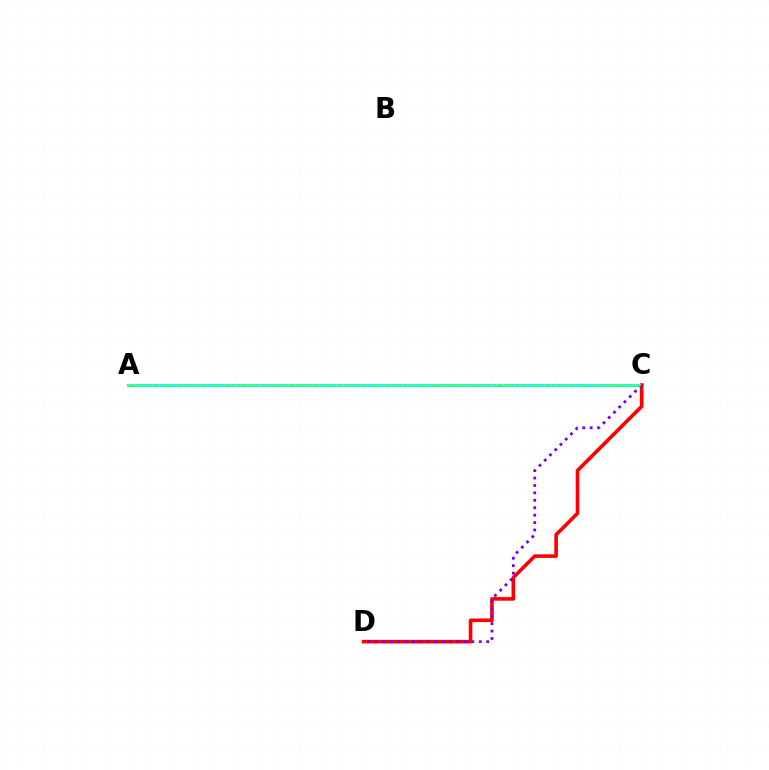{('A', 'C'): [{'color': '#00fff6', 'line_style': 'solid', 'thickness': 2.09}, {'color': '#84ff00', 'line_style': 'dotted', 'thickness': 1.61}], ('C', 'D'): [{'color': '#ff0000', 'line_style': 'solid', 'thickness': 2.61}, {'color': '#7200ff', 'line_style': 'dotted', 'thickness': 2.02}]}